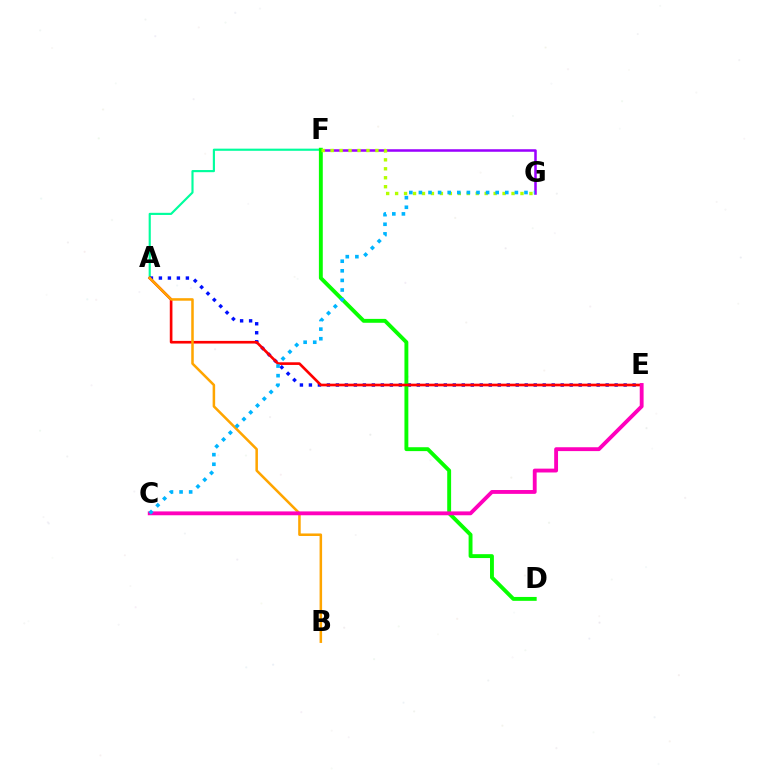{('A', 'F'): [{'color': '#00ff9d', 'line_style': 'solid', 'thickness': 1.55}], ('A', 'E'): [{'color': '#0010ff', 'line_style': 'dotted', 'thickness': 2.44}, {'color': '#ff0000', 'line_style': 'solid', 'thickness': 1.91}], ('F', 'G'): [{'color': '#9b00ff', 'line_style': 'solid', 'thickness': 1.82}, {'color': '#b3ff00', 'line_style': 'dotted', 'thickness': 2.43}], ('D', 'F'): [{'color': '#08ff00', 'line_style': 'solid', 'thickness': 2.8}], ('A', 'B'): [{'color': '#ffa500', 'line_style': 'solid', 'thickness': 1.82}], ('C', 'E'): [{'color': '#ff00bd', 'line_style': 'solid', 'thickness': 2.77}], ('C', 'G'): [{'color': '#00b5ff', 'line_style': 'dotted', 'thickness': 2.61}]}